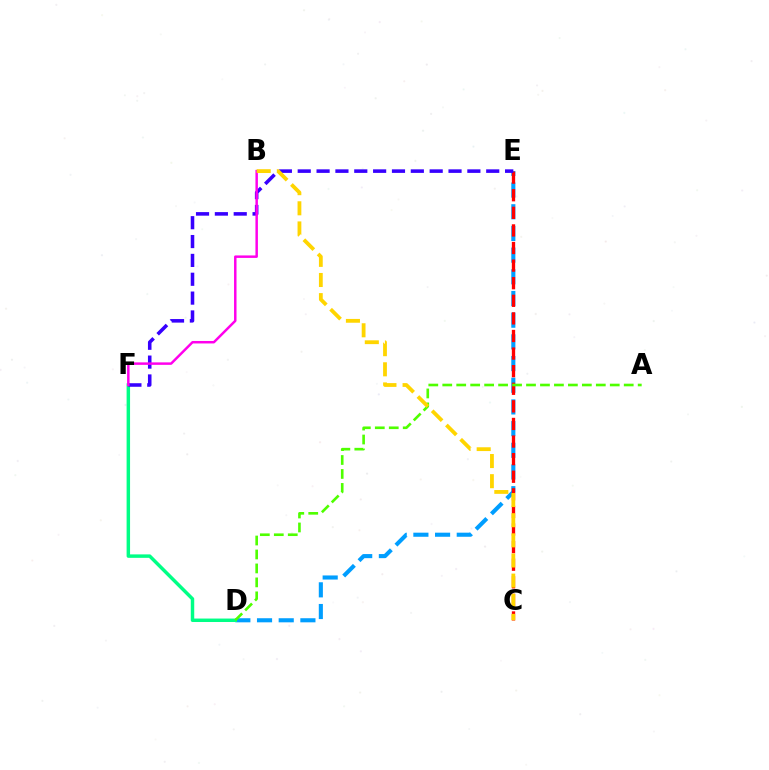{('D', 'E'): [{'color': '#009eff', 'line_style': 'dashed', 'thickness': 2.95}], ('C', 'E'): [{'color': '#ff0000', 'line_style': 'dashed', 'thickness': 2.39}], ('D', 'F'): [{'color': '#00ff86', 'line_style': 'solid', 'thickness': 2.49}], ('A', 'D'): [{'color': '#4fff00', 'line_style': 'dashed', 'thickness': 1.9}], ('E', 'F'): [{'color': '#3700ff', 'line_style': 'dashed', 'thickness': 2.56}], ('B', 'F'): [{'color': '#ff00ed', 'line_style': 'solid', 'thickness': 1.78}], ('B', 'C'): [{'color': '#ffd500', 'line_style': 'dashed', 'thickness': 2.74}]}